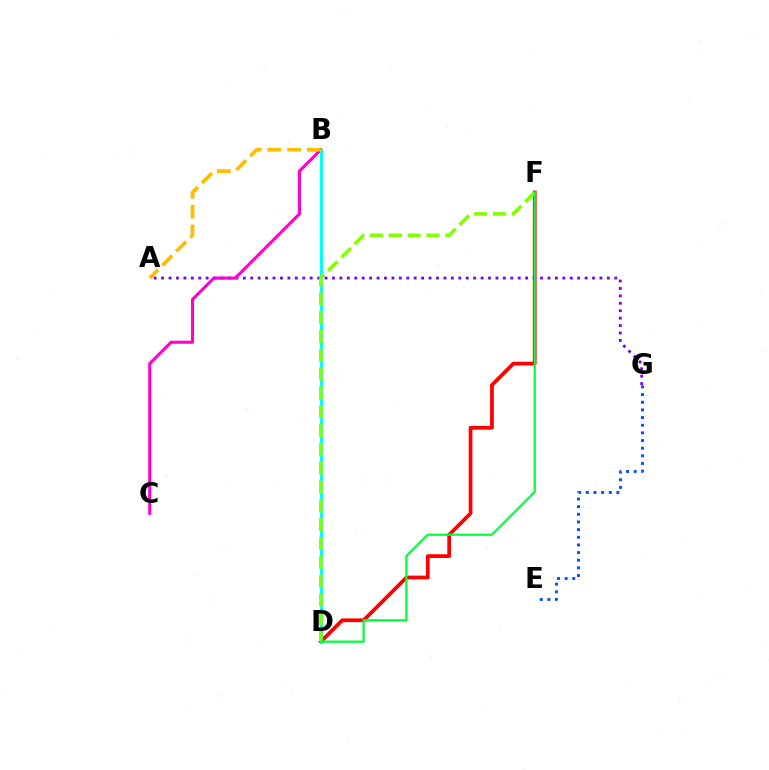{('D', 'F'): [{'color': '#ff0000', 'line_style': 'solid', 'thickness': 2.7}, {'color': '#84ff00', 'line_style': 'dashed', 'thickness': 2.56}, {'color': '#00ff39', 'line_style': 'solid', 'thickness': 1.61}], ('A', 'G'): [{'color': '#7200ff', 'line_style': 'dotted', 'thickness': 2.02}], ('B', 'C'): [{'color': '#ff00cf', 'line_style': 'solid', 'thickness': 2.2}], ('B', 'D'): [{'color': '#00fff6', 'line_style': 'solid', 'thickness': 2.15}], ('E', 'G'): [{'color': '#004bff', 'line_style': 'dotted', 'thickness': 2.08}], ('A', 'B'): [{'color': '#ffbd00', 'line_style': 'dashed', 'thickness': 2.69}]}